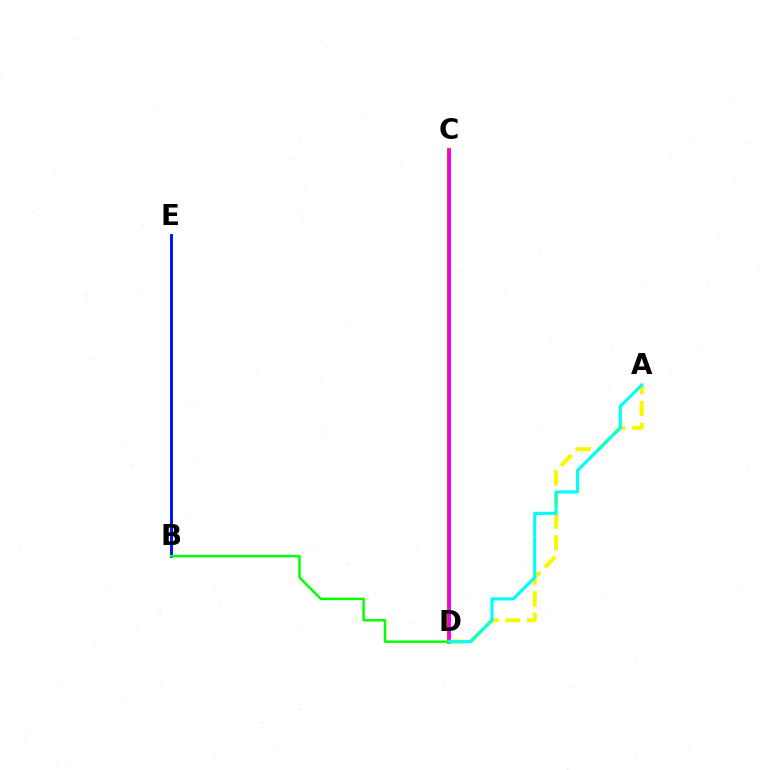{('C', 'D'): [{'color': '#ff0000', 'line_style': 'solid', 'thickness': 2.6}, {'color': '#ee00ff', 'line_style': 'solid', 'thickness': 2.0}], ('A', 'D'): [{'color': '#fcf500', 'line_style': 'dashed', 'thickness': 2.94}, {'color': '#00fff6', 'line_style': 'solid', 'thickness': 2.26}], ('B', 'E'): [{'color': '#0010ff', 'line_style': 'solid', 'thickness': 2.1}], ('B', 'D'): [{'color': '#08ff00', 'line_style': 'solid', 'thickness': 1.79}]}